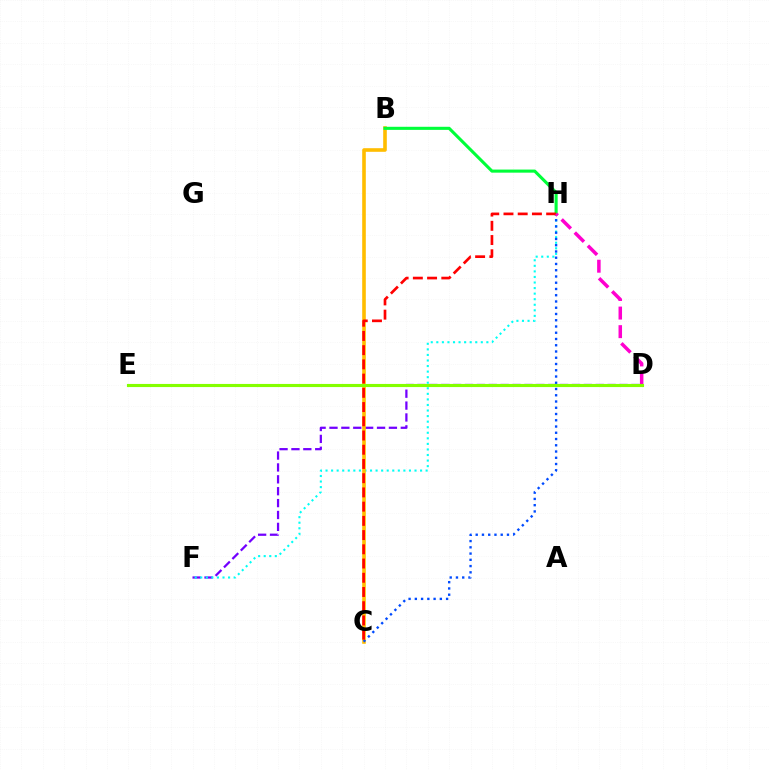{('D', 'F'): [{'color': '#7200ff', 'line_style': 'dashed', 'thickness': 1.61}], ('F', 'H'): [{'color': '#00fff6', 'line_style': 'dotted', 'thickness': 1.51}], ('B', 'C'): [{'color': '#ffbd00', 'line_style': 'solid', 'thickness': 2.6}], ('C', 'H'): [{'color': '#004bff', 'line_style': 'dotted', 'thickness': 1.7}, {'color': '#ff0000', 'line_style': 'dashed', 'thickness': 1.93}], ('B', 'H'): [{'color': '#00ff39', 'line_style': 'solid', 'thickness': 2.23}], ('D', 'H'): [{'color': '#ff00cf', 'line_style': 'dashed', 'thickness': 2.52}], ('D', 'E'): [{'color': '#84ff00', 'line_style': 'solid', 'thickness': 2.25}]}